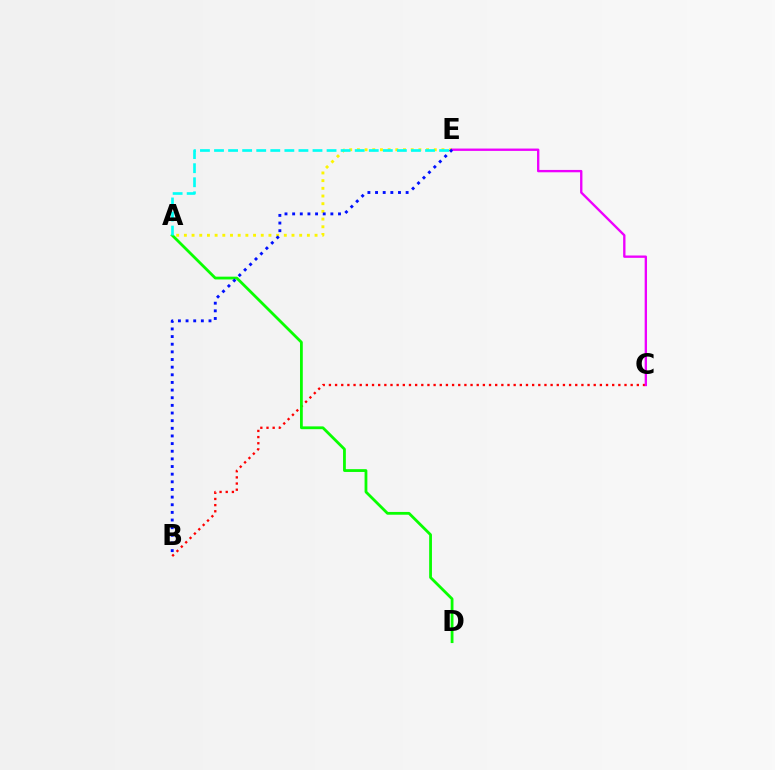{('B', 'C'): [{'color': '#ff0000', 'line_style': 'dotted', 'thickness': 1.67}], ('A', 'E'): [{'color': '#fcf500', 'line_style': 'dotted', 'thickness': 2.09}, {'color': '#00fff6', 'line_style': 'dashed', 'thickness': 1.91}], ('A', 'D'): [{'color': '#08ff00', 'line_style': 'solid', 'thickness': 2.01}], ('C', 'E'): [{'color': '#ee00ff', 'line_style': 'solid', 'thickness': 1.69}], ('B', 'E'): [{'color': '#0010ff', 'line_style': 'dotted', 'thickness': 2.08}]}